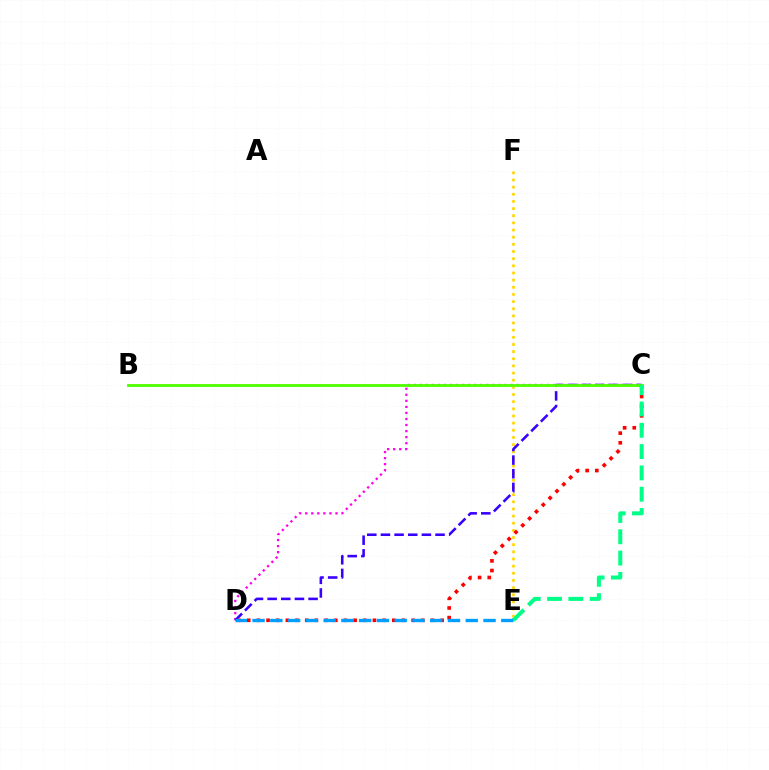{('C', 'D'): [{'color': '#ff00ed', 'line_style': 'dotted', 'thickness': 1.64}, {'color': '#3700ff', 'line_style': 'dashed', 'thickness': 1.85}, {'color': '#ff0000', 'line_style': 'dotted', 'thickness': 2.63}], ('E', 'F'): [{'color': '#ffd500', 'line_style': 'dotted', 'thickness': 1.94}], ('B', 'C'): [{'color': '#4fff00', 'line_style': 'solid', 'thickness': 2.04}], ('C', 'E'): [{'color': '#00ff86', 'line_style': 'dashed', 'thickness': 2.9}], ('D', 'E'): [{'color': '#009eff', 'line_style': 'dashed', 'thickness': 2.41}]}